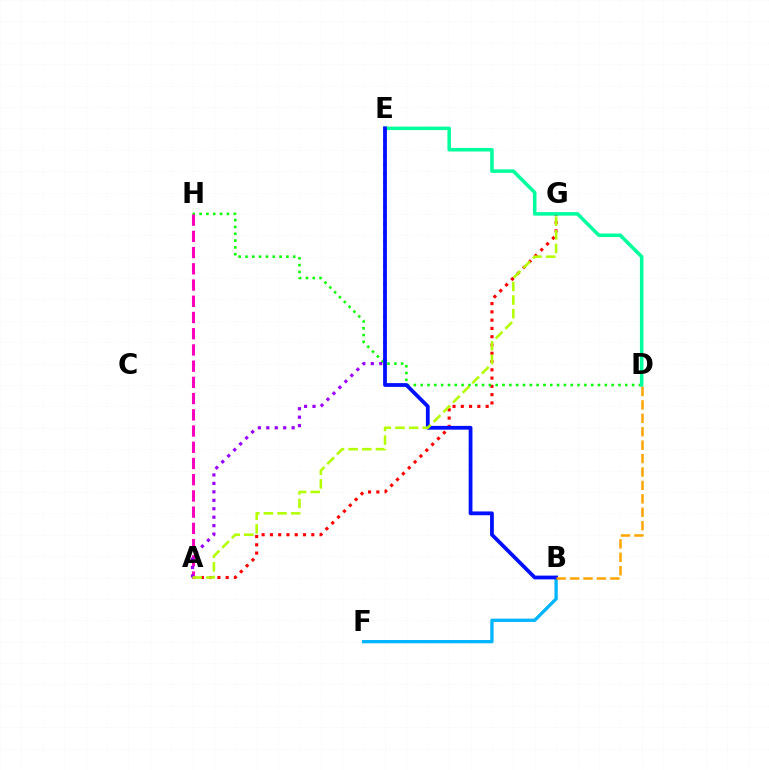{('A', 'G'): [{'color': '#ff0000', 'line_style': 'dotted', 'thickness': 2.25}, {'color': '#b3ff00', 'line_style': 'dashed', 'thickness': 1.85}], ('D', 'H'): [{'color': '#08ff00', 'line_style': 'dotted', 'thickness': 1.85}], ('D', 'E'): [{'color': '#00ff9d', 'line_style': 'solid', 'thickness': 2.54}], ('A', 'H'): [{'color': '#ff00bd', 'line_style': 'dashed', 'thickness': 2.2}], ('B', 'F'): [{'color': '#00b5ff', 'line_style': 'solid', 'thickness': 2.38}], ('A', 'E'): [{'color': '#9b00ff', 'line_style': 'dotted', 'thickness': 2.3}], ('B', 'E'): [{'color': '#0010ff', 'line_style': 'solid', 'thickness': 2.72}], ('B', 'D'): [{'color': '#ffa500', 'line_style': 'dashed', 'thickness': 1.82}]}